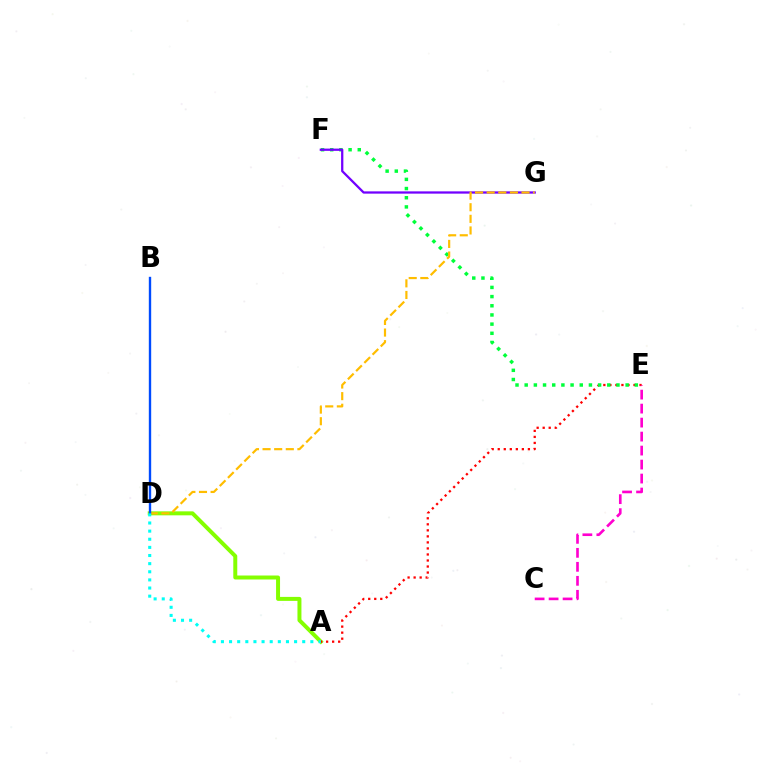{('A', 'D'): [{'color': '#84ff00', 'line_style': 'solid', 'thickness': 2.86}, {'color': '#00fff6', 'line_style': 'dotted', 'thickness': 2.21}], ('A', 'E'): [{'color': '#ff0000', 'line_style': 'dotted', 'thickness': 1.64}], ('E', 'F'): [{'color': '#00ff39', 'line_style': 'dotted', 'thickness': 2.49}], ('F', 'G'): [{'color': '#7200ff', 'line_style': 'solid', 'thickness': 1.63}], ('D', 'G'): [{'color': '#ffbd00', 'line_style': 'dashed', 'thickness': 1.58}], ('B', 'D'): [{'color': '#004bff', 'line_style': 'solid', 'thickness': 1.71}], ('C', 'E'): [{'color': '#ff00cf', 'line_style': 'dashed', 'thickness': 1.9}]}